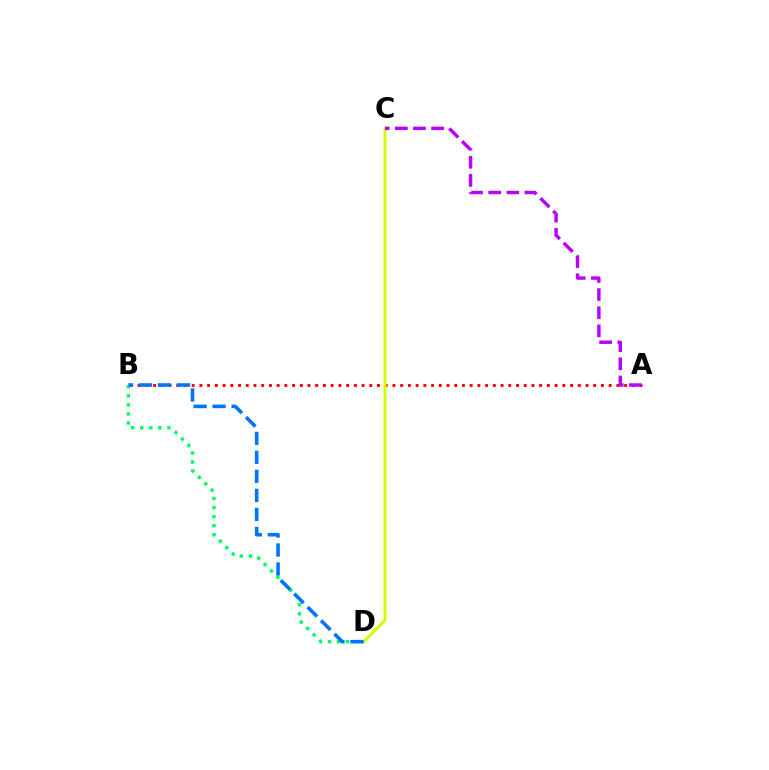{('B', 'D'): [{'color': '#00ff5c', 'line_style': 'dotted', 'thickness': 2.46}, {'color': '#0074ff', 'line_style': 'dashed', 'thickness': 2.58}], ('A', 'B'): [{'color': '#ff0000', 'line_style': 'dotted', 'thickness': 2.1}], ('C', 'D'): [{'color': '#d1ff00', 'line_style': 'solid', 'thickness': 2.17}], ('A', 'C'): [{'color': '#b900ff', 'line_style': 'dashed', 'thickness': 2.46}]}